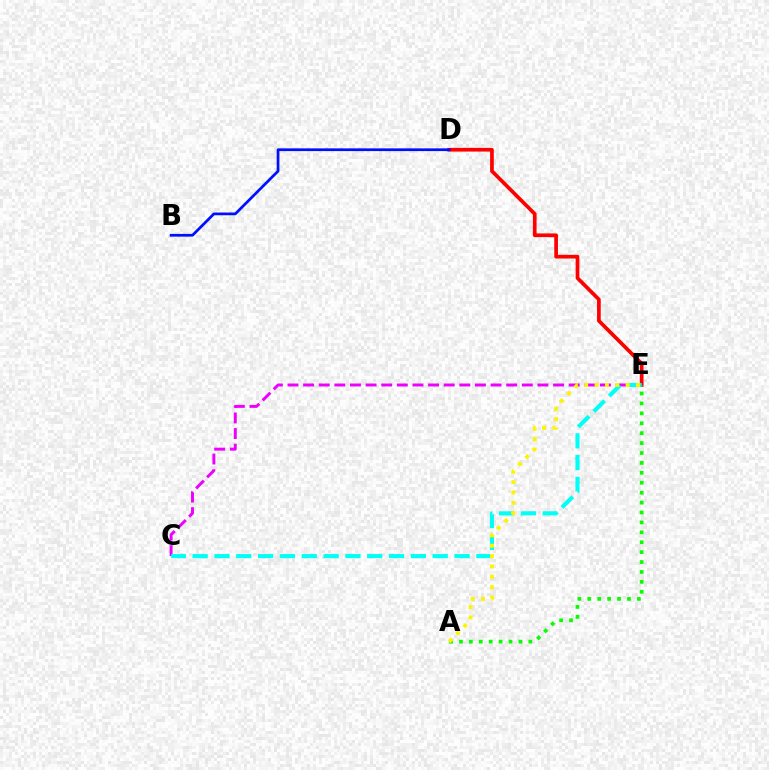{('D', 'E'): [{'color': '#ff0000', 'line_style': 'solid', 'thickness': 2.67}], ('C', 'E'): [{'color': '#ee00ff', 'line_style': 'dashed', 'thickness': 2.12}, {'color': '#00fff6', 'line_style': 'dashed', 'thickness': 2.96}], ('A', 'E'): [{'color': '#08ff00', 'line_style': 'dotted', 'thickness': 2.69}, {'color': '#fcf500', 'line_style': 'dotted', 'thickness': 2.81}], ('B', 'D'): [{'color': '#0010ff', 'line_style': 'solid', 'thickness': 1.97}]}